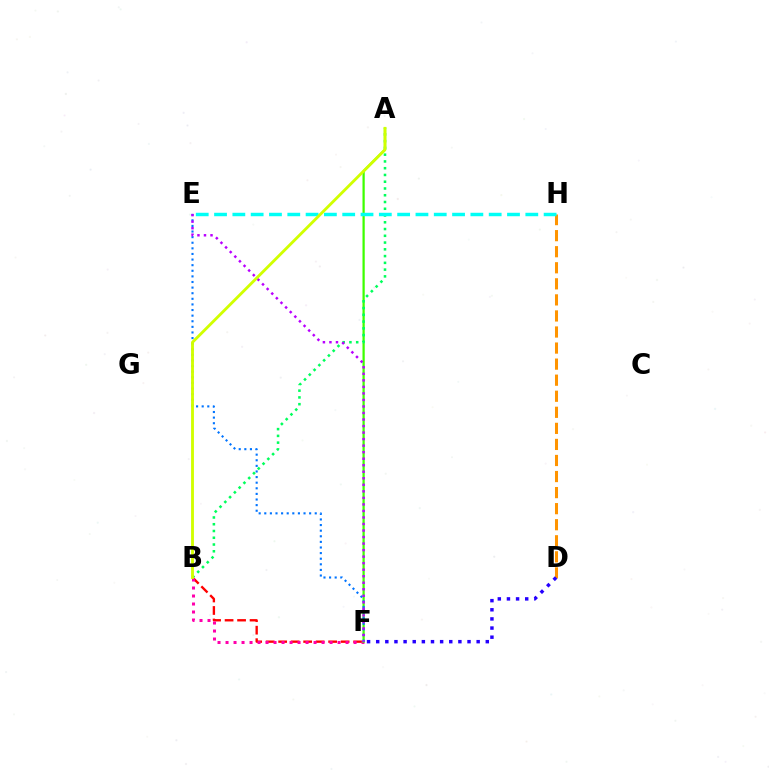{('B', 'F'): [{'color': '#ff0000', 'line_style': 'dashed', 'thickness': 1.7}, {'color': '#ff00ac', 'line_style': 'dotted', 'thickness': 2.17}], ('D', 'H'): [{'color': '#ff9400', 'line_style': 'dashed', 'thickness': 2.18}], ('A', 'F'): [{'color': '#3dff00', 'line_style': 'solid', 'thickness': 1.62}], ('D', 'F'): [{'color': '#2500ff', 'line_style': 'dotted', 'thickness': 2.48}], ('E', 'F'): [{'color': '#0074ff', 'line_style': 'dotted', 'thickness': 1.52}, {'color': '#b900ff', 'line_style': 'dotted', 'thickness': 1.77}], ('A', 'B'): [{'color': '#00ff5c', 'line_style': 'dotted', 'thickness': 1.84}, {'color': '#d1ff00', 'line_style': 'solid', 'thickness': 2.05}], ('E', 'H'): [{'color': '#00fff6', 'line_style': 'dashed', 'thickness': 2.49}]}